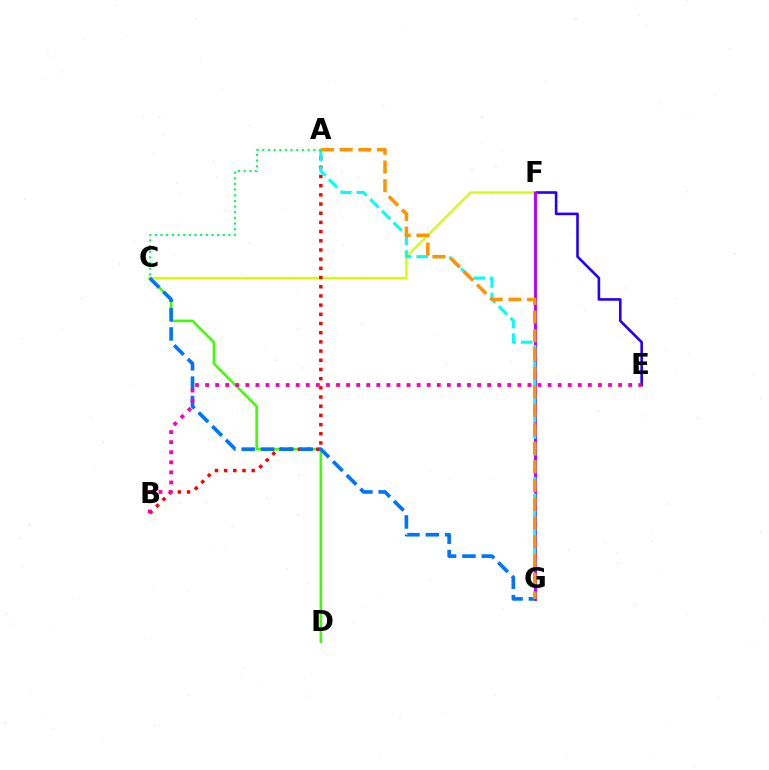{('E', 'F'): [{'color': '#2500ff', 'line_style': 'solid', 'thickness': 1.88}], ('C', 'D'): [{'color': '#3dff00', 'line_style': 'solid', 'thickness': 1.84}], ('C', 'F'): [{'color': '#d1ff00', 'line_style': 'solid', 'thickness': 1.67}], ('F', 'G'): [{'color': '#b900ff', 'line_style': 'solid', 'thickness': 2.11}], ('A', 'B'): [{'color': '#ff0000', 'line_style': 'dotted', 'thickness': 2.5}], ('C', 'G'): [{'color': '#0074ff', 'line_style': 'dashed', 'thickness': 2.63}], ('A', 'G'): [{'color': '#00fff6', 'line_style': 'dashed', 'thickness': 2.24}, {'color': '#ff9400', 'line_style': 'dashed', 'thickness': 2.54}], ('A', 'C'): [{'color': '#00ff5c', 'line_style': 'dotted', 'thickness': 1.54}], ('B', 'E'): [{'color': '#ff00ac', 'line_style': 'dotted', 'thickness': 2.74}]}